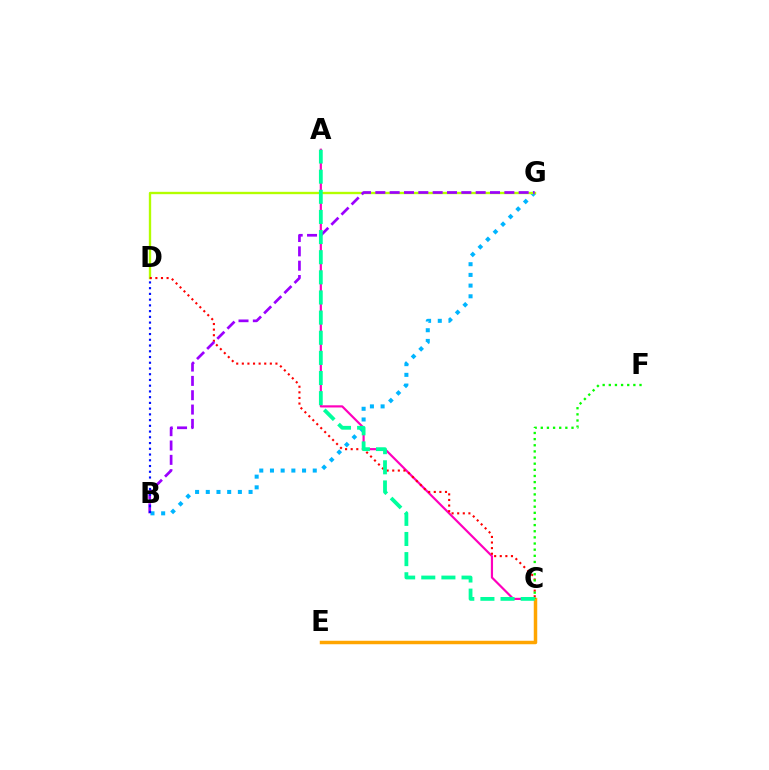{('B', 'G'): [{'color': '#00b5ff', 'line_style': 'dotted', 'thickness': 2.91}, {'color': '#9b00ff', 'line_style': 'dashed', 'thickness': 1.95}], ('A', 'C'): [{'color': '#ff00bd', 'line_style': 'solid', 'thickness': 1.57}, {'color': '#00ff9d', 'line_style': 'dashed', 'thickness': 2.74}], ('D', 'G'): [{'color': '#b3ff00', 'line_style': 'solid', 'thickness': 1.7}], ('C', 'E'): [{'color': '#ffa500', 'line_style': 'solid', 'thickness': 2.5}], ('C', 'D'): [{'color': '#ff0000', 'line_style': 'dotted', 'thickness': 1.52}], ('C', 'F'): [{'color': '#08ff00', 'line_style': 'dotted', 'thickness': 1.67}], ('B', 'D'): [{'color': '#0010ff', 'line_style': 'dotted', 'thickness': 1.56}]}